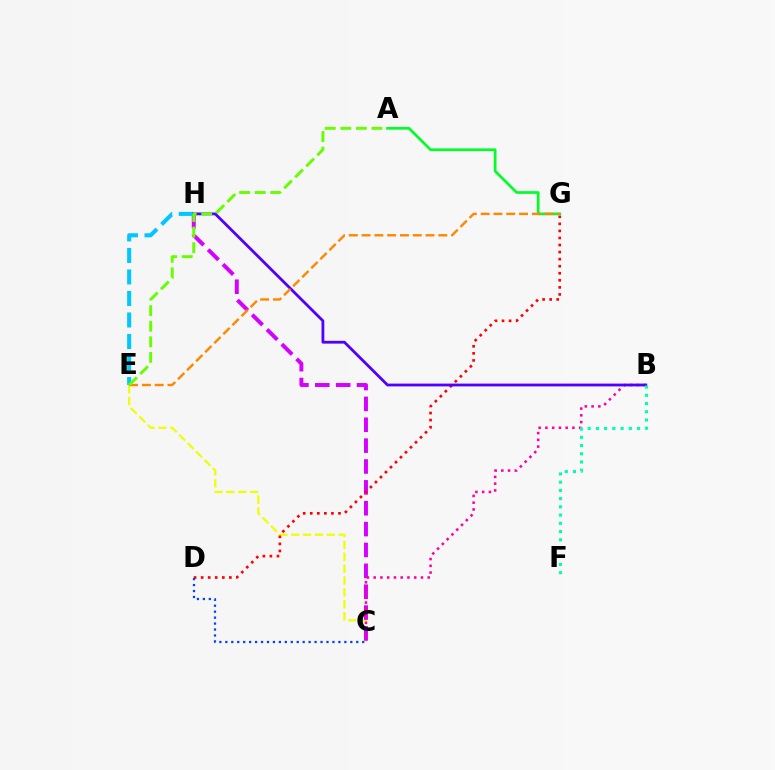{('C', 'E'): [{'color': '#eeff00', 'line_style': 'dashed', 'thickness': 1.61}], ('C', 'H'): [{'color': '#d600ff', 'line_style': 'dashed', 'thickness': 2.83}], ('D', 'G'): [{'color': '#ff0000', 'line_style': 'dotted', 'thickness': 1.92}], ('B', 'C'): [{'color': '#ff00a0', 'line_style': 'dotted', 'thickness': 1.84}], ('E', 'H'): [{'color': '#00c7ff', 'line_style': 'dashed', 'thickness': 2.92}], ('C', 'D'): [{'color': '#003fff', 'line_style': 'dotted', 'thickness': 1.62}], ('B', 'H'): [{'color': '#4f00ff', 'line_style': 'solid', 'thickness': 2.01}], ('A', 'G'): [{'color': '#00ff27', 'line_style': 'solid', 'thickness': 1.94}], ('E', 'G'): [{'color': '#ff8800', 'line_style': 'dashed', 'thickness': 1.74}], ('A', 'E'): [{'color': '#66ff00', 'line_style': 'dashed', 'thickness': 2.12}], ('B', 'F'): [{'color': '#00ffaf', 'line_style': 'dotted', 'thickness': 2.24}]}